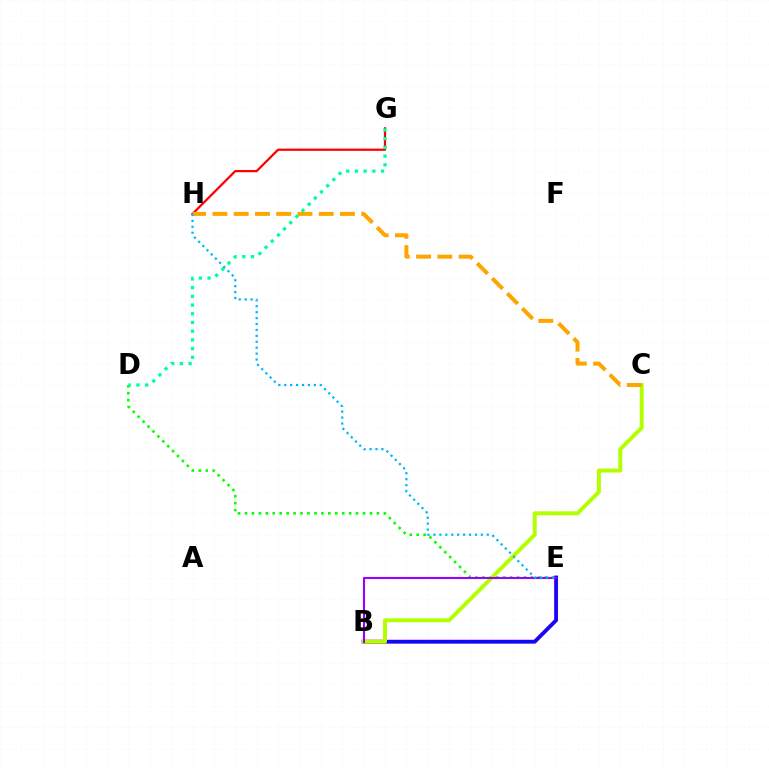{('B', 'E'): [{'color': '#ff00bd', 'line_style': 'solid', 'thickness': 2.8}, {'color': '#0010ff', 'line_style': 'solid', 'thickness': 2.43}, {'color': '#9b00ff', 'line_style': 'solid', 'thickness': 1.51}], ('D', 'E'): [{'color': '#08ff00', 'line_style': 'dotted', 'thickness': 1.89}], ('B', 'C'): [{'color': '#b3ff00', 'line_style': 'solid', 'thickness': 2.83}], ('G', 'H'): [{'color': '#ff0000', 'line_style': 'solid', 'thickness': 1.61}], ('C', 'H'): [{'color': '#ffa500', 'line_style': 'dashed', 'thickness': 2.89}], ('D', 'G'): [{'color': '#00ff9d', 'line_style': 'dotted', 'thickness': 2.37}], ('E', 'H'): [{'color': '#00b5ff', 'line_style': 'dotted', 'thickness': 1.61}]}